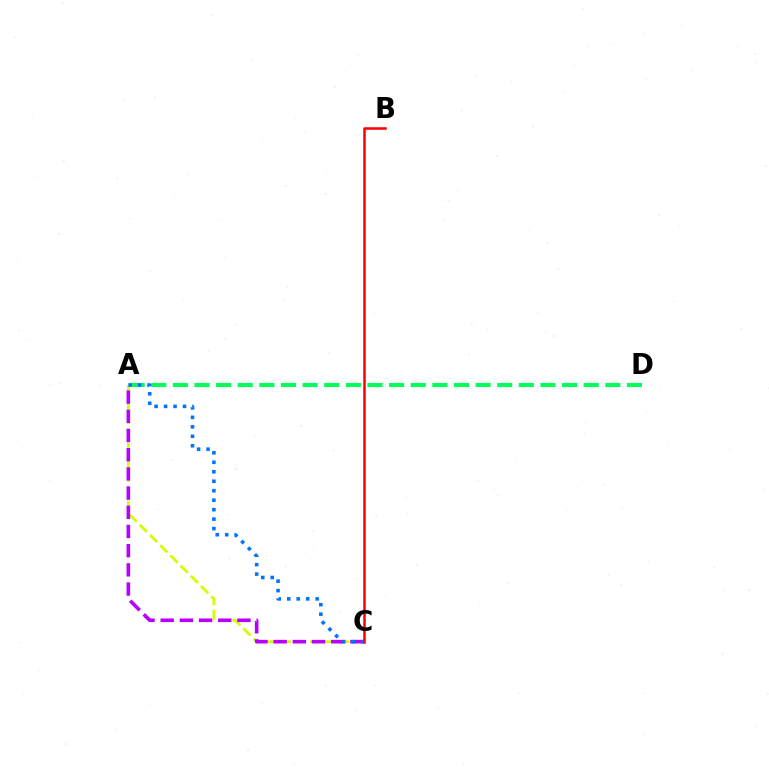{('A', 'C'): [{'color': '#d1ff00', 'line_style': 'dashed', 'thickness': 1.96}, {'color': '#b900ff', 'line_style': 'dashed', 'thickness': 2.61}, {'color': '#0074ff', 'line_style': 'dotted', 'thickness': 2.57}], ('A', 'D'): [{'color': '#00ff5c', 'line_style': 'dashed', 'thickness': 2.94}], ('B', 'C'): [{'color': '#ff0000', 'line_style': 'solid', 'thickness': 1.81}]}